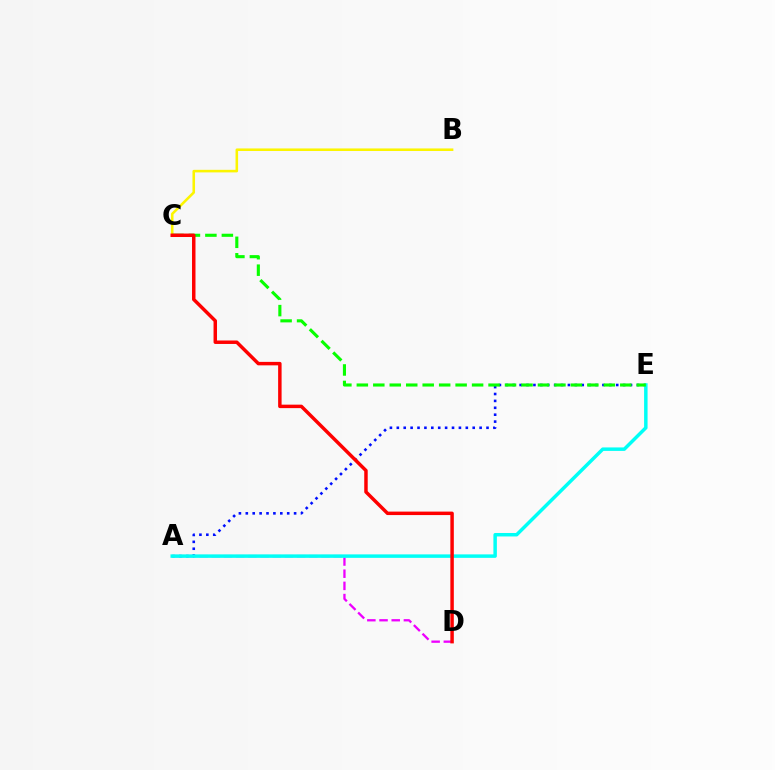{('A', 'E'): [{'color': '#0010ff', 'line_style': 'dotted', 'thickness': 1.87}, {'color': '#00fff6', 'line_style': 'solid', 'thickness': 2.5}], ('A', 'D'): [{'color': '#ee00ff', 'line_style': 'dashed', 'thickness': 1.66}], ('B', 'C'): [{'color': '#fcf500', 'line_style': 'solid', 'thickness': 1.85}], ('C', 'E'): [{'color': '#08ff00', 'line_style': 'dashed', 'thickness': 2.24}], ('C', 'D'): [{'color': '#ff0000', 'line_style': 'solid', 'thickness': 2.5}]}